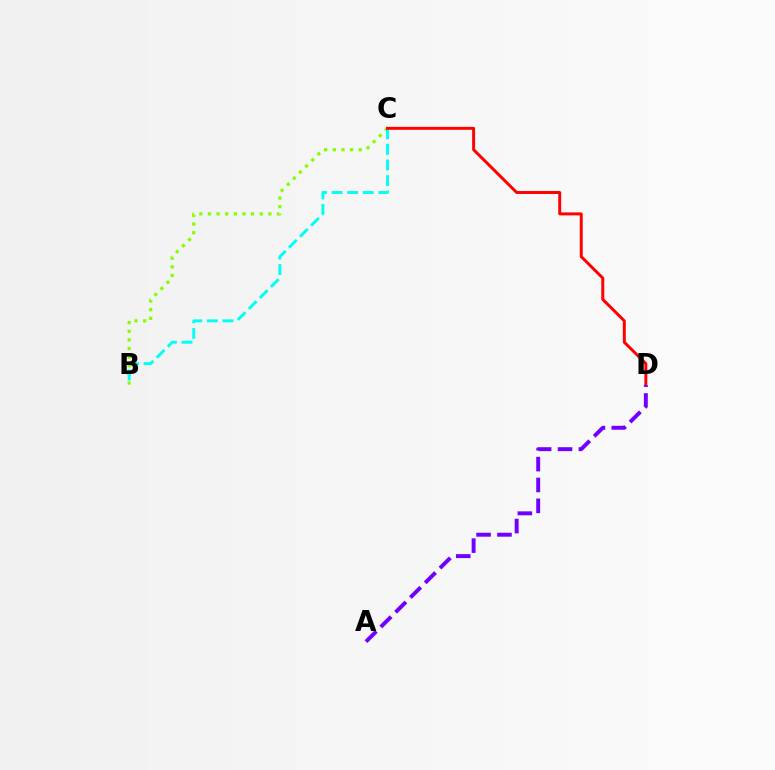{('B', 'C'): [{'color': '#84ff00', 'line_style': 'dotted', 'thickness': 2.34}, {'color': '#00fff6', 'line_style': 'dashed', 'thickness': 2.12}], ('C', 'D'): [{'color': '#ff0000', 'line_style': 'solid', 'thickness': 2.13}], ('A', 'D'): [{'color': '#7200ff', 'line_style': 'dashed', 'thickness': 2.84}]}